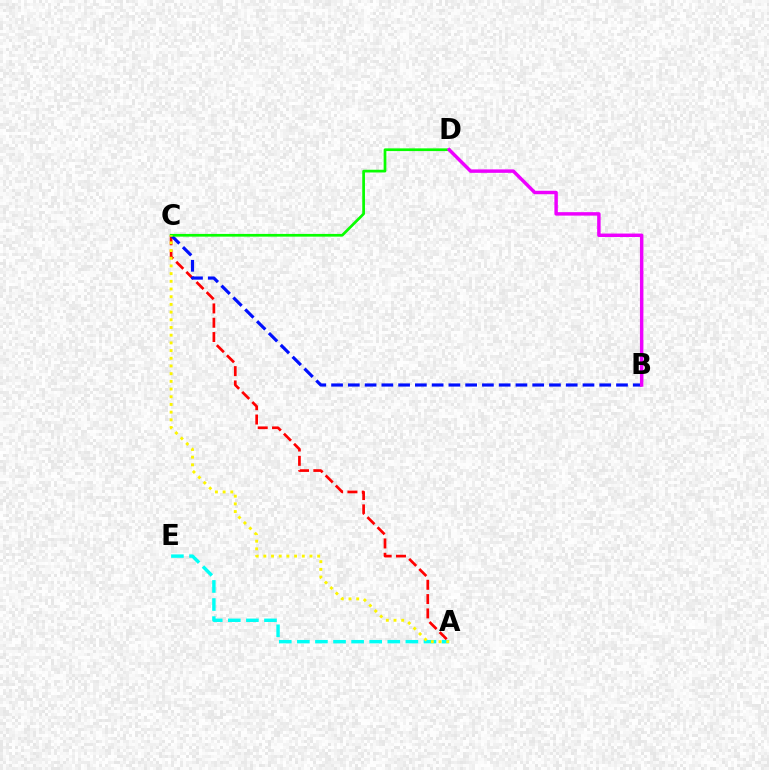{('A', 'E'): [{'color': '#00fff6', 'line_style': 'dashed', 'thickness': 2.46}], ('A', 'C'): [{'color': '#ff0000', 'line_style': 'dashed', 'thickness': 1.94}, {'color': '#fcf500', 'line_style': 'dotted', 'thickness': 2.09}], ('B', 'C'): [{'color': '#0010ff', 'line_style': 'dashed', 'thickness': 2.28}], ('C', 'D'): [{'color': '#08ff00', 'line_style': 'solid', 'thickness': 1.96}], ('B', 'D'): [{'color': '#ee00ff', 'line_style': 'solid', 'thickness': 2.49}]}